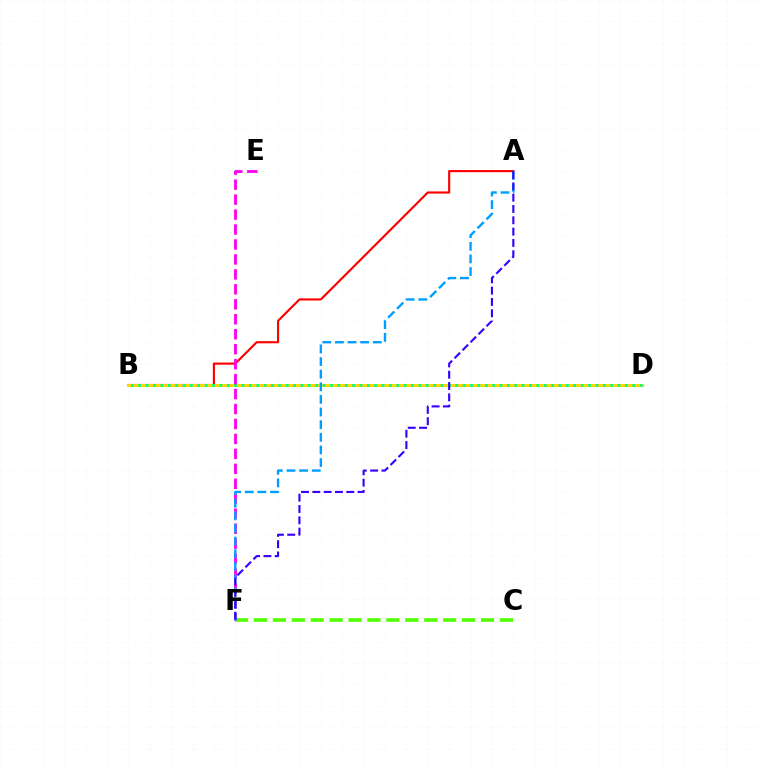{('A', 'B'): [{'color': '#ff0000', 'line_style': 'solid', 'thickness': 1.54}], ('B', 'D'): [{'color': '#ffd500', 'line_style': 'solid', 'thickness': 2.14}, {'color': '#00ff86', 'line_style': 'dotted', 'thickness': 2.0}], ('C', 'F'): [{'color': '#4fff00', 'line_style': 'dashed', 'thickness': 2.57}], ('E', 'F'): [{'color': '#ff00ed', 'line_style': 'dashed', 'thickness': 2.03}], ('A', 'F'): [{'color': '#009eff', 'line_style': 'dashed', 'thickness': 1.72}, {'color': '#3700ff', 'line_style': 'dashed', 'thickness': 1.54}]}